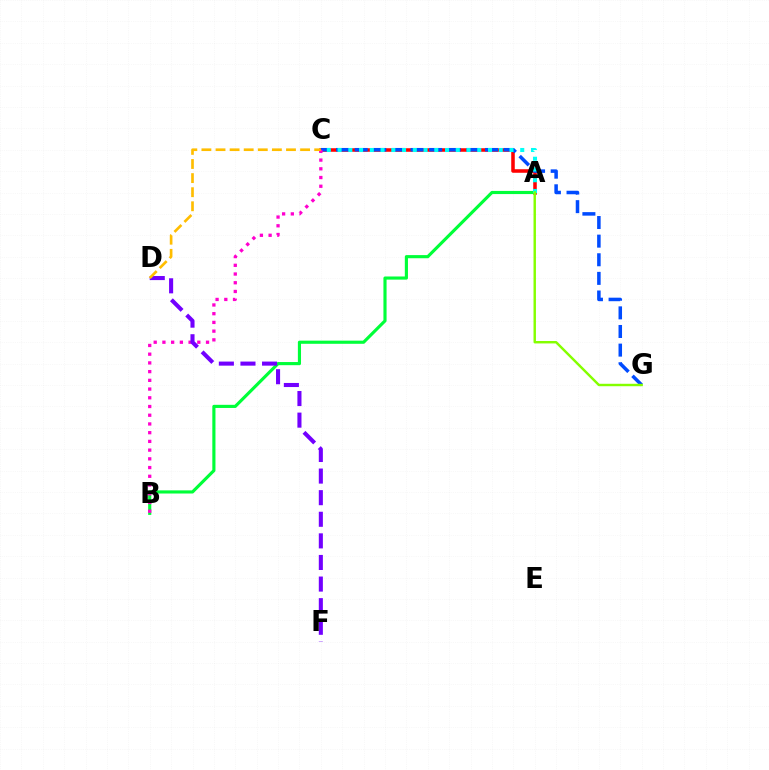{('A', 'C'): [{'color': '#ff0000', 'line_style': 'solid', 'thickness': 2.55}, {'color': '#00fff6', 'line_style': 'dotted', 'thickness': 2.92}], ('C', 'G'): [{'color': '#004bff', 'line_style': 'dashed', 'thickness': 2.53}], ('A', 'B'): [{'color': '#00ff39', 'line_style': 'solid', 'thickness': 2.26}], ('B', 'C'): [{'color': '#ff00cf', 'line_style': 'dotted', 'thickness': 2.37}], ('D', 'F'): [{'color': '#7200ff', 'line_style': 'dashed', 'thickness': 2.93}], ('C', 'D'): [{'color': '#ffbd00', 'line_style': 'dashed', 'thickness': 1.91}], ('A', 'G'): [{'color': '#84ff00', 'line_style': 'solid', 'thickness': 1.75}]}